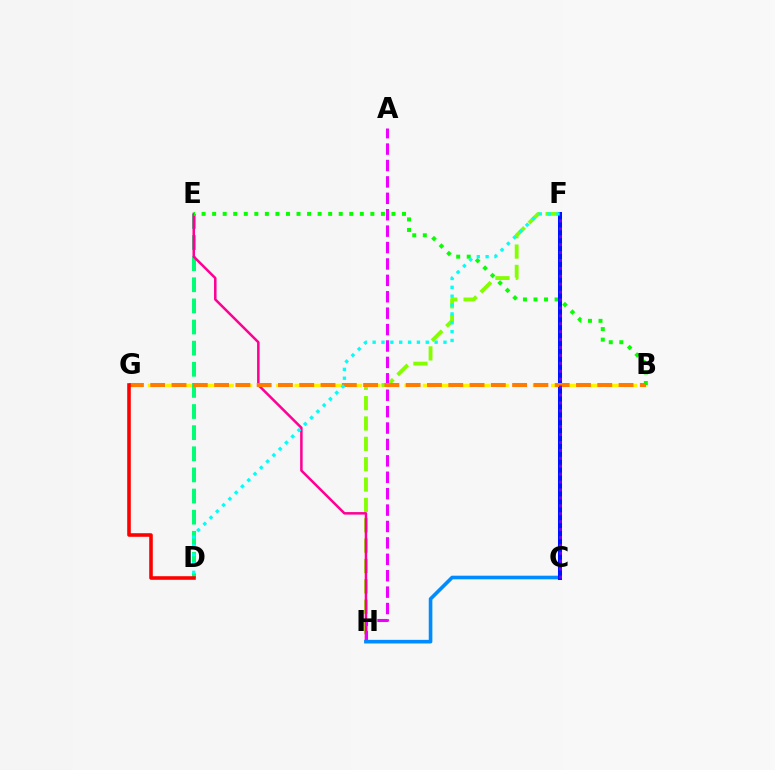{('F', 'H'): [{'color': '#84ff00', 'line_style': 'dashed', 'thickness': 2.76}], ('B', 'G'): [{'color': '#fcf500', 'line_style': 'dashed', 'thickness': 2.49}, {'color': '#ff7c00', 'line_style': 'dashed', 'thickness': 2.89}], ('D', 'E'): [{'color': '#00ff74', 'line_style': 'dashed', 'thickness': 2.87}], ('E', 'H'): [{'color': '#ff0094', 'line_style': 'solid', 'thickness': 1.82}], ('A', 'H'): [{'color': '#ee00ff', 'line_style': 'dashed', 'thickness': 2.23}], ('C', 'H'): [{'color': '#008cff', 'line_style': 'solid', 'thickness': 2.61}], ('B', 'E'): [{'color': '#08ff00', 'line_style': 'dotted', 'thickness': 2.87}], ('C', 'F'): [{'color': '#0010ff', 'line_style': 'solid', 'thickness': 2.9}, {'color': '#7200ff', 'line_style': 'dotted', 'thickness': 2.15}], ('D', 'G'): [{'color': '#ff0000', 'line_style': 'solid', 'thickness': 2.58}], ('D', 'F'): [{'color': '#00fff6', 'line_style': 'dotted', 'thickness': 2.41}]}